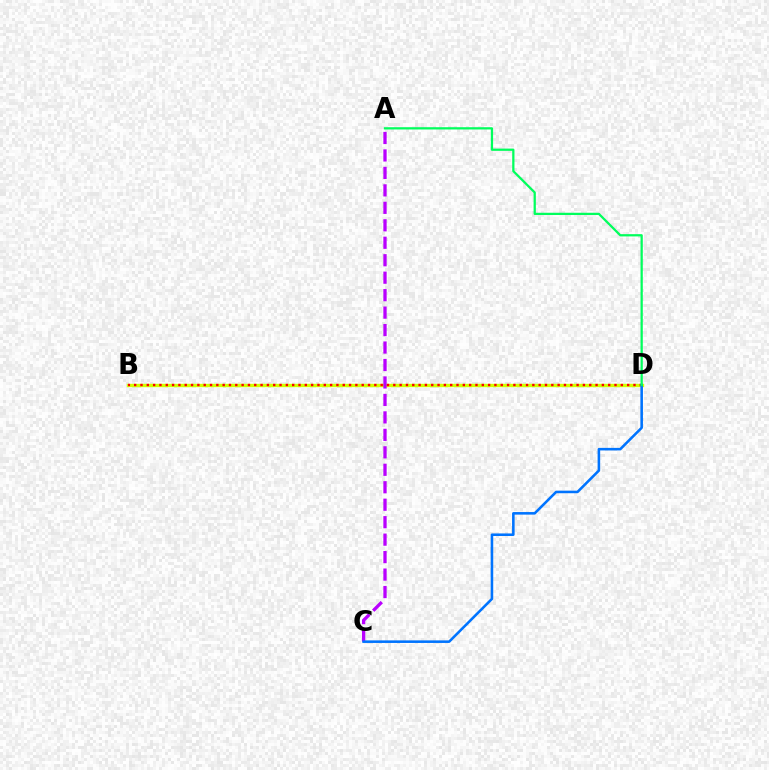{('B', 'D'): [{'color': '#d1ff00', 'line_style': 'solid', 'thickness': 2.43}, {'color': '#ff0000', 'line_style': 'dotted', 'thickness': 1.72}], ('A', 'C'): [{'color': '#b900ff', 'line_style': 'dashed', 'thickness': 2.37}], ('C', 'D'): [{'color': '#0074ff', 'line_style': 'solid', 'thickness': 1.85}], ('A', 'D'): [{'color': '#00ff5c', 'line_style': 'solid', 'thickness': 1.62}]}